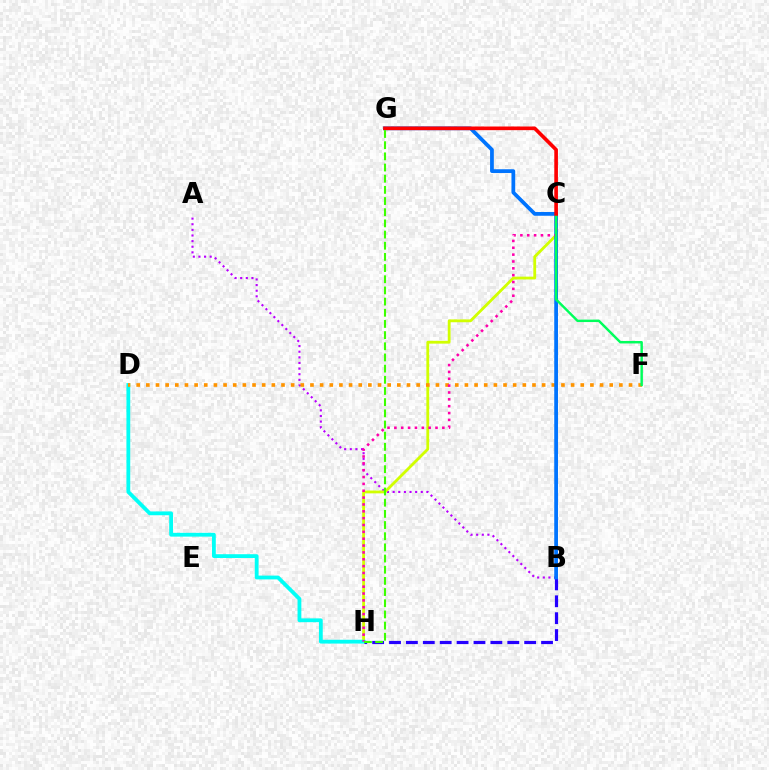{('A', 'B'): [{'color': '#b900ff', 'line_style': 'dotted', 'thickness': 1.53}], ('C', 'H'): [{'color': '#d1ff00', 'line_style': 'solid', 'thickness': 2.03}, {'color': '#ff00ac', 'line_style': 'dotted', 'thickness': 1.86}], ('D', 'H'): [{'color': '#00fff6', 'line_style': 'solid', 'thickness': 2.74}], ('B', 'H'): [{'color': '#2500ff', 'line_style': 'dashed', 'thickness': 2.29}], ('D', 'F'): [{'color': '#ff9400', 'line_style': 'dotted', 'thickness': 2.62}], ('B', 'G'): [{'color': '#0074ff', 'line_style': 'solid', 'thickness': 2.7}], ('C', 'F'): [{'color': '#00ff5c', 'line_style': 'solid', 'thickness': 1.76}], ('C', 'G'): [{'color': '#ff0000', 'line_style': 'solid', 'thickness': 2.63}], ('G', 'H'): [{'color': '#3dff00', 'line_style': 'dashed', 'thickness': 1.52}]}